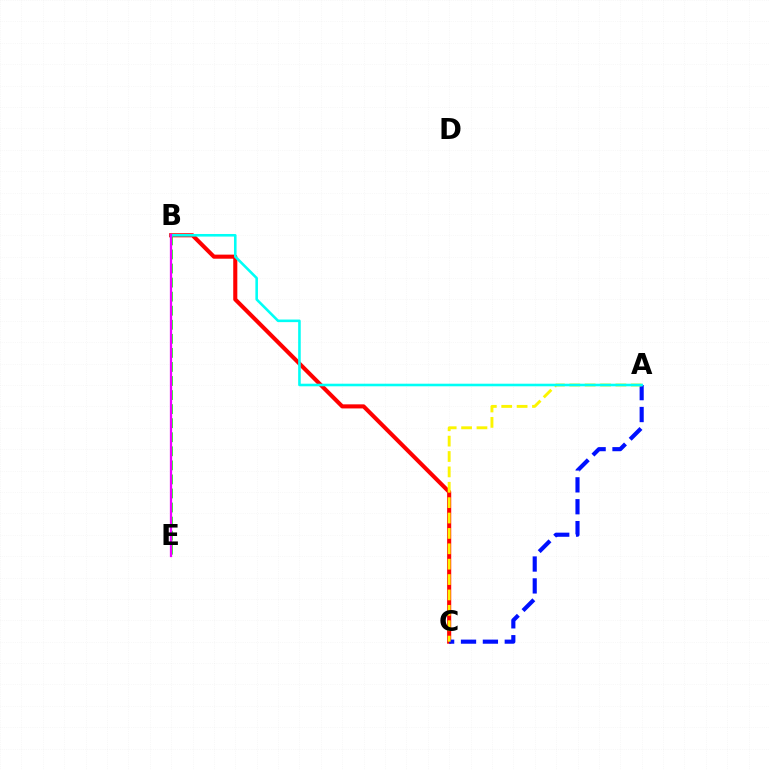{('B', 'C'): [{'color': '#ff0000', 'line_style': 'solid', 'thickness': 2.94}], ('A', 'C'): [{'color': '#0010ff', 'line_style': 'dashed', 'thickness': 2.97}, {'color': '#fcf500', 'line_style': 'dashed', 'thickness': 2.09}], ('B', 'E'): [{'color': '#08ff00', 'line_style': 'dashed', 'thickness': 1.91}, {'color': '#ee00ff', 'line_style': 'solid', 'thickness': 1.63}], ('A', 'B'): [{'color': '#00fff6', 'line_style': 'solid', 'thickness': 1.86}]}